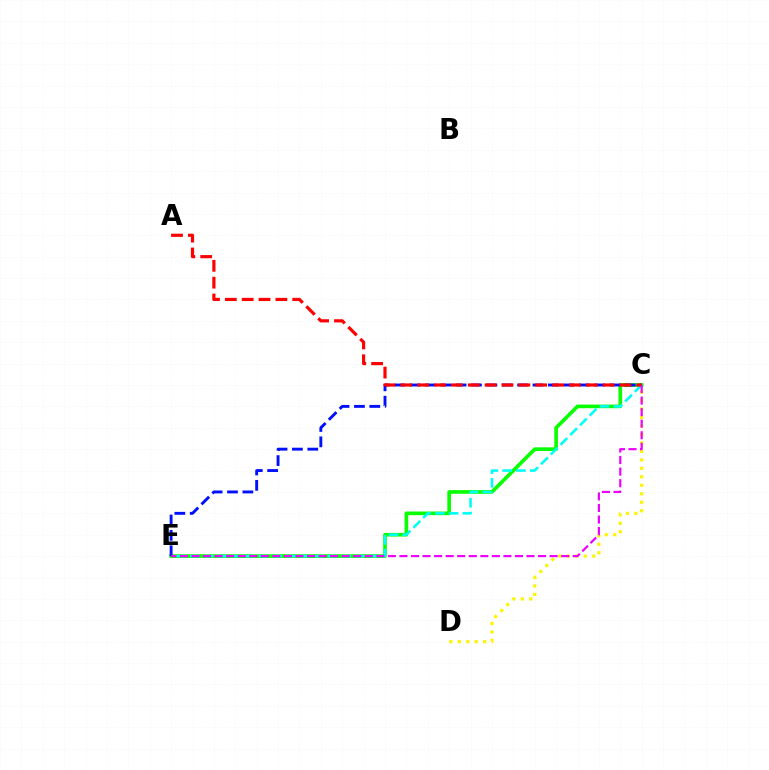{('C', 'E'): [{'color': '#08ff00', 'line_style': 'solid', 'thickness': 2.63}, {'color': '#00fff6', 'line_style': 'dashed', 'thickness': 1.87}, {'color': '#0010ff', 'line_style': 'dashed', 'thickness': 2.09}, {'color': '#ee00ff', 'line_style': 'dashed', 'thickness': 1.57}], ('C', 'D'): [{'color': '#fcf500', 'line_style': 'dotted', 'thickness': 2.3}], ('A', 'C'): [{'color': '#ff0000', 'line_style': 'dashed', 'thickness': 2.29}]}